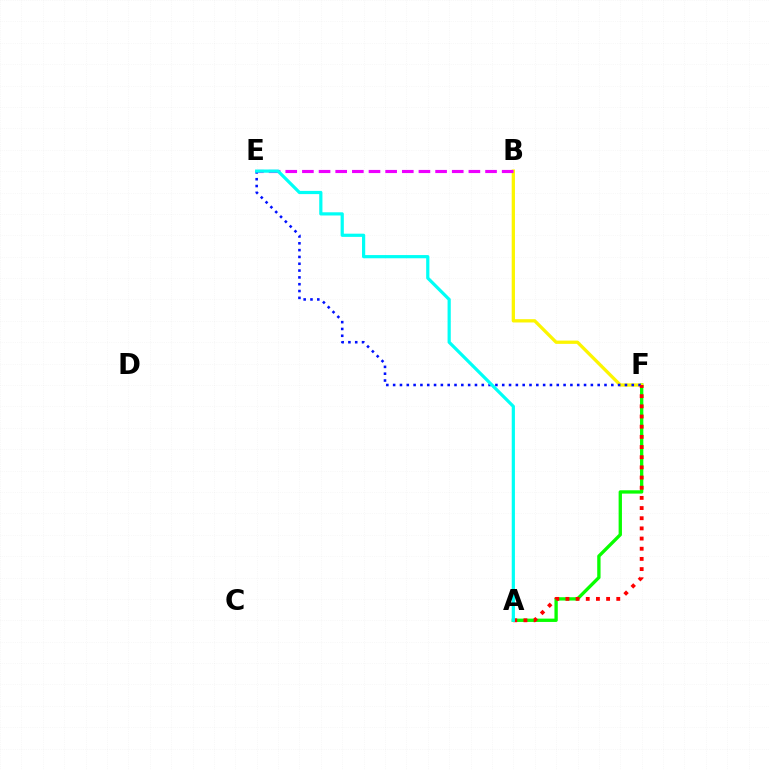{('A', 'F'): [{'color': '#08ff00', 'line_style': 'solid', 'thickness': 2.4}, {'color': '#ff0000', 'line_style': 'dotted', 'thickness': 2.76}], ('B', 'F'): [{'color': '#fcf500', 'line_style': 'solid', 'thickness': 2.36}], ('B', 'E'): [{'color': '#ee00ff', 'line_style': 'dashed', 'thickness': 2.26}], ('E', 'F'): [{'color': '#0010ff', 'line_style': 'dotted', 'thickness': 1.85}], ('A', 'E'): [{'color': '#00fff6', 'line_style': 'solid', 'thickness': 2.31}]}